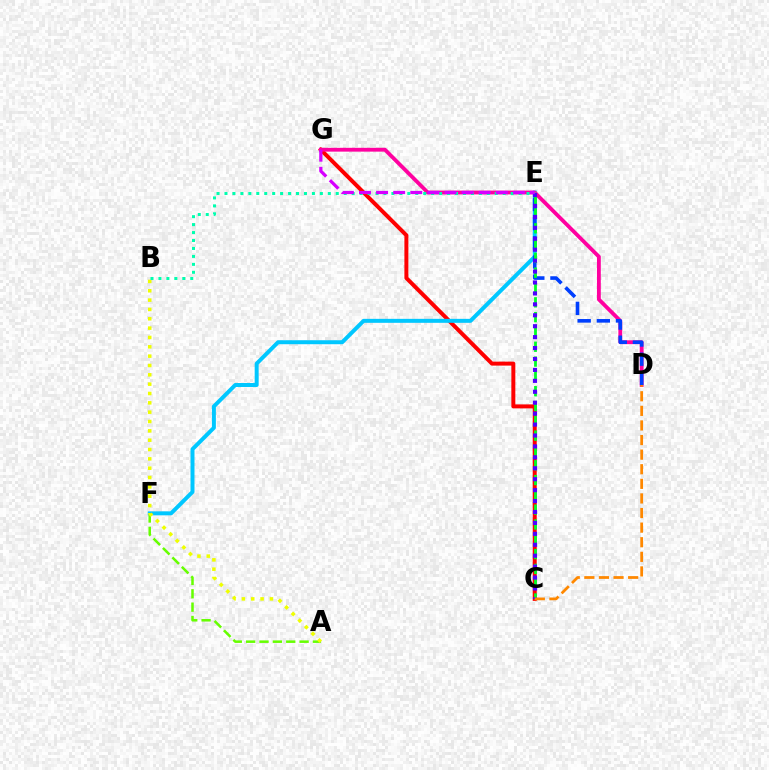{('C', 'G'): [{'color': '#ff0000', 'line_style': 'solid', 'thickness': 2.87}], ('E', 'F'): [{'color': '#00c7ff', 'line_style': 'solid', 'thickness': 2.86}], ('D', 'G'): [{'color': '#ff00a0', 'line_style': 'solid', 'thickness': 2.75}], ('A', 'F'): [{'color': '#66ff00', 'line_style': 'dashed', 'thickness': 1.81}], ('D', 'E'): [{'color': '#003fff', 'line_style': 'dashed', 'thickness': 2.6}], ('A', 'B'): [{'color': '#eeff00', 'line_style': 'dotted', 'thickness': 2.54}], ('C', 'E'): [{'color': '#00ff27', 'line_style': 'dashed', 'thickness': 2.01}, {'color': '#4f00ff', 'line_style': 'dotted', 'thickness': 2.97}], ('B', 'E'): [{'color': '#00ffaf', 'line_style': 'dotted', 'thickness': 2.16}], ('C', 'D'): [{'color': '#ff8800', 'line_style': 'dashed', 'thickness': 1.98}], ('E', 'G'): [{'color': '#d600ff', 'line_style': 'dashed', 'thickness': 2.32}]}